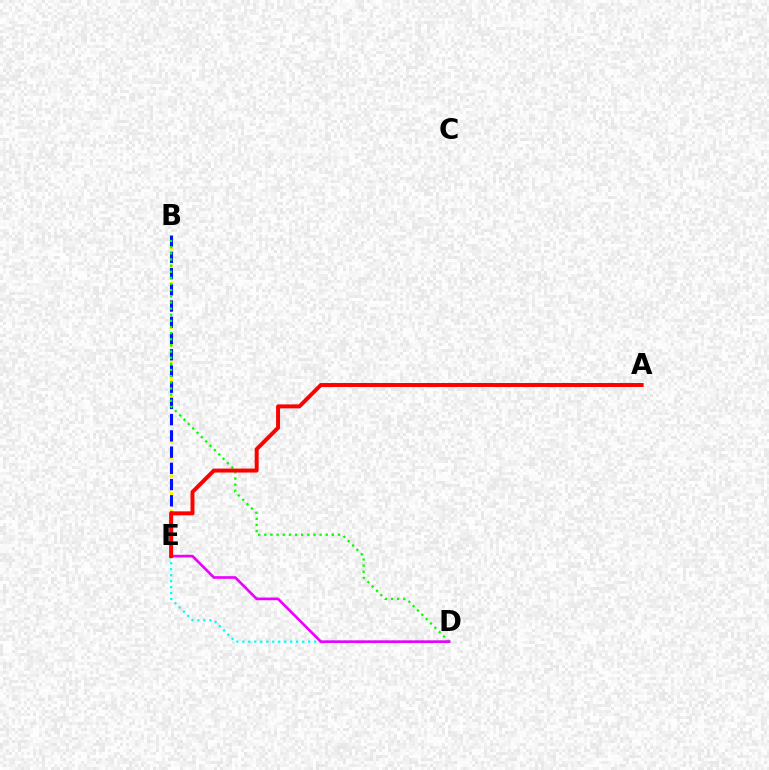{('D', 'E'): [{'color': '#00fff6', 'line_style': 'dotted', 'thickness': 1.63}, {'color': '#ee00ff', 'line_style': 'solid', 'thickness': 1.91}], ('B', 'E'): [{'color': '#fcf500', 'line_style': 'dotted', 'thickness': 2.38}, {'color': '#0010ff', 'line_style': 'dashed', 'thickness': 2.2}], ('B', 'D'): [{'color': '#08ff00', 'line_style': 'dotted', 'thickness': 1.67}], ('A', 'E'): [{'color': '#ff0000', 'line_style': 'solid', 'thickness': 2.85}]}